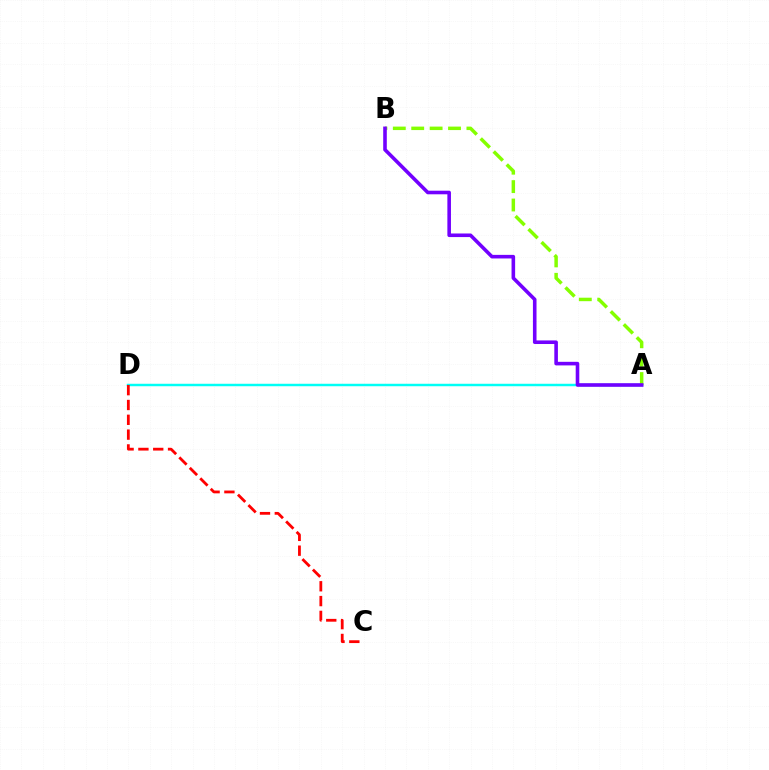{('A', 'D'): [{'color': '#00fff6', 'line_style': 'solid', 'thickness': 1.77}], ('A', 'B'): [{'color': '#84ff00', 'line_style': 'dashed', 'thickness': 2.5}, {'color': '#7200ff', 'line_style': 'solid', 'thickness': 2.58}], ('C', 'D'): [{'color': '#ff0000', 'line_style': 'dashed', 'thickness': 2.01}]}